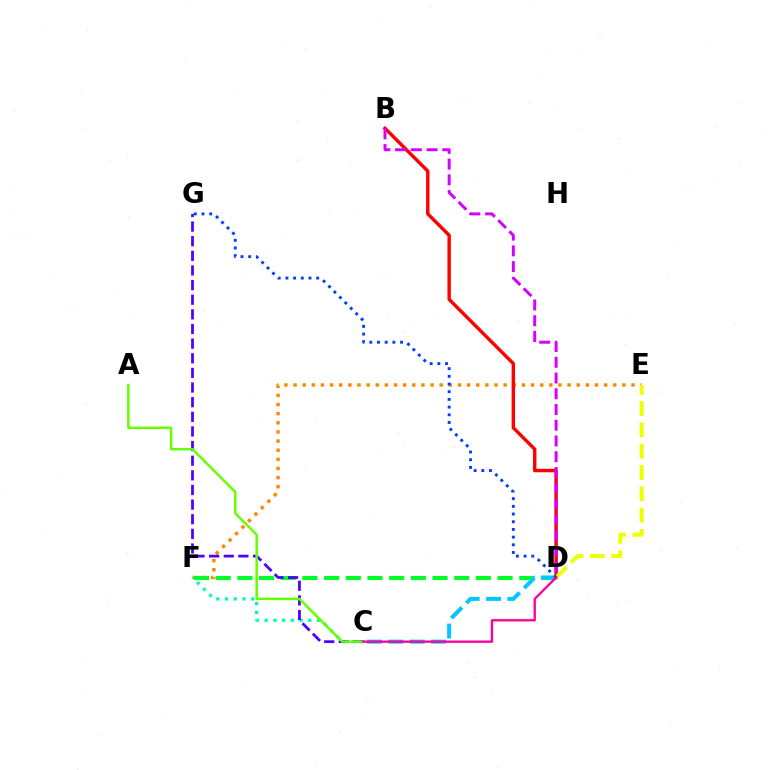{('E', 'F'): [{'color': '#ff8800', 'line_style': 'dotted', 'thickness': 2.48}], ('B', 'D'): [{'color': '#ff0000', 'line_style': 'solid', 'thickness': 2.47}, {'color': '#d600ff', 'line_style': 'dashed', 'thickness': 2.14}], ('D', 'F'): [{'color': '#00ff27', 'line_style': 'dashed', 'thickness': 2.95}], ('C', 'F'): [{'color': '#00ffaf', 'line_style': 'dotted', 'thickness': 2.37}], ('C', 'D'): [{'color': '#00c7ff', 'line_style': 'dashed', 'thickness': 2.9}, {'color': '#ff00a0', 'line_style': 'solid', 'thickness': 1.7}], ('C', 'G'): [{'color': '#4f00ff', 'line_style': 'dashed', 'thickness': 1.99}], ('A', 'C'): [{'color': '#66ff00', 'line_style': 'solid', 'thickness': 1.78}], ('D', 'E'): [{'color': '#eeff00', 'line_style': 'dashed', 'thickness': 2.9}], ('D', 'G'): [{'color': '#003fff', 'line_style': 'dotted', 'thickness': 2.09}]}